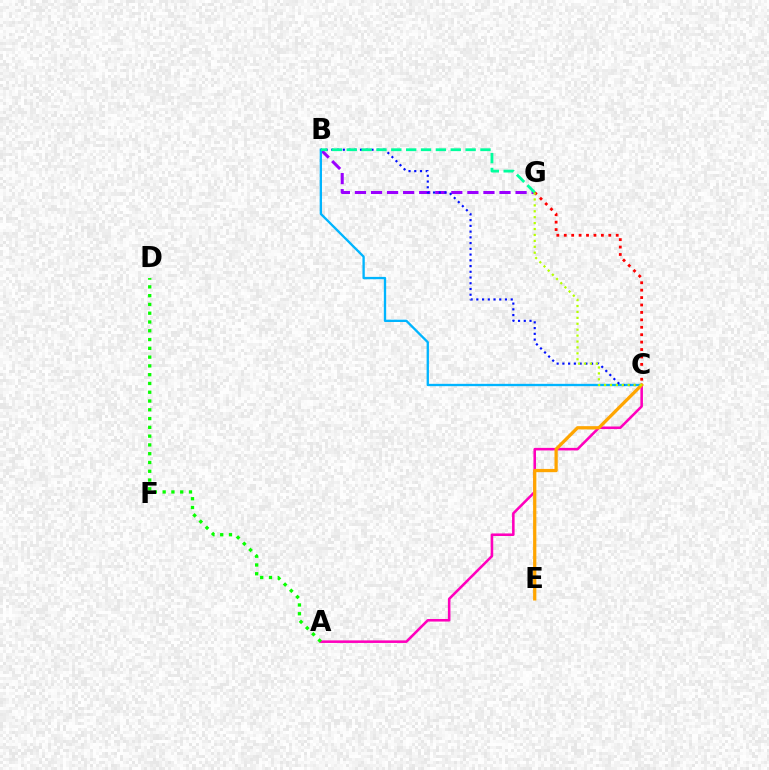{('B', 'G'): [{'color': '#9b00ff', 'line_style': 'dashed', 'thickness': 2.18}, {'color': '#00ff9d', 'line_style': 'dashed', 'thickness': 2.02}], ('B', 'C'): [{'color': '#00b5ff', 'line_style': 'solid', 'thickness': 1.68}, {'color': '#0010ff', 'line_style': 'dotted', 'thickness': 1.56}], ('A', 'C'): [{'color': '#ff00bd', 'line_style': 'solid', 'thickness': 1.85}], ('C', 'E'): [{'color': '#ffa500', 'line_style': 'solid', 'thickness': 2.34}], ('C', 'G'): [{'color': '#ff0000', 'line_style': 'dotted', 'thickness': 2.02}, {'color': '#b3ff00', 'line_style': 'dotted', 'thickness': 1.61}], ('A', 'D'): [{'color': '#08ff00', 'line_style': 'dotted', 'thickness': 2.39}]}